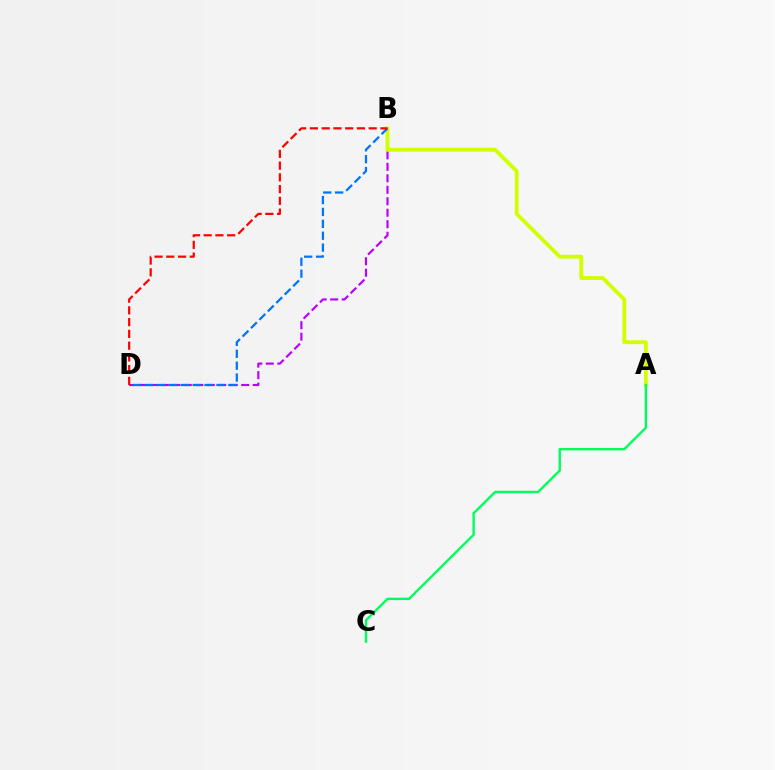{('B', 'D'): [{'color': '#b900ff', 'line_style': 'dashed', 'thickness': 1.56}, {'color': '#0074ff', 'line_style': 'dashed', 'thickness': 1.62}, {'color': '#ff0000', 'line_style': 'dashed', 'thickness': 1.6}], ('A', 'B'): [{'color': '#d1ff00', 'line_style': 'solid', 'thickness': 2.75}], ('A', 'C'): [{'color': '#00ff5c', 'line_style': 'solid', 'thickness': 1.72}]}